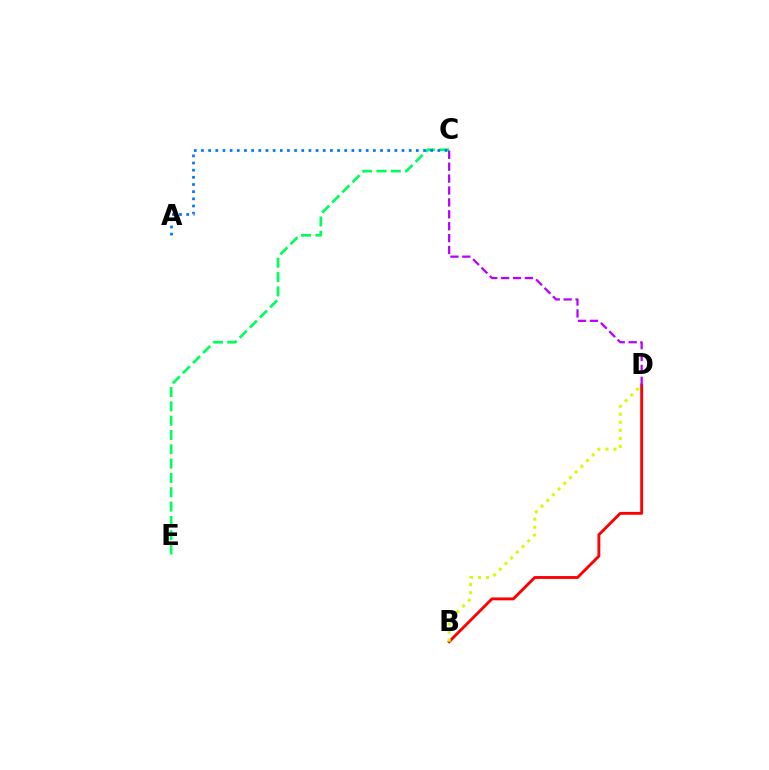{('B', 'D'): [{'color': '#ff0000', 'line_style': 'solid', 'thickness': 2.07}, {'color': '#d1ff00', 'line_style': 'dotted', 'thickness': 2.19}], ('C', 'E'): [{'color': '#00ff5c', 'line_style': 'dashed', 'thickness': 1.94}], ('A', 'C'): [{'color': '#0074ff', 'line_style': 'dotted', 'thickness': 1.95}], ('C', 'D'): [{'color': '#b900ff', 'line_style': 'dashed', 'thickness': 1.62}]}